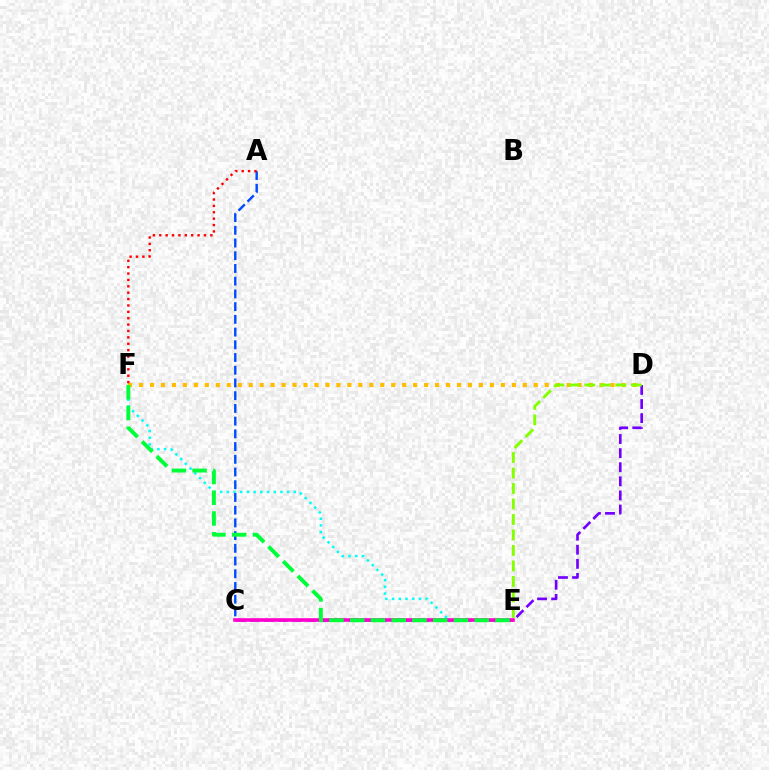{('E', 'F'): [{'color': '#00fff6', 'line_style': 'dotted', 'thickness': 1.82}, {'color': '#00ff39', 'line_style': 'dashed', 'thickness': 2.82}], ('D', 'F'): [{'color': '#ffbd00', 'line_style': 'dotted', 'thickness': 2.98}], ('C', 'D'): [{'color': '#7200ff', 'line_style': 'dashed', 'thickness': 1.92}], ('A', 'C'): [{'color': '#004bff', 'line_style': 'dashed', 'thickness': 1.73}], ('D', 'E'): [{'color': '#84ff00', 'line_style': 'dashed', 'thickness': 2.1}], ('C', 'E'): [{'color': '#ff00cf', 'line_style': 'solid', 'thickness': 2.58}], ('A', 'F'): [{'color': '#ff0000', 'line_style': 'dotted', 'thickness': 1.73}]}